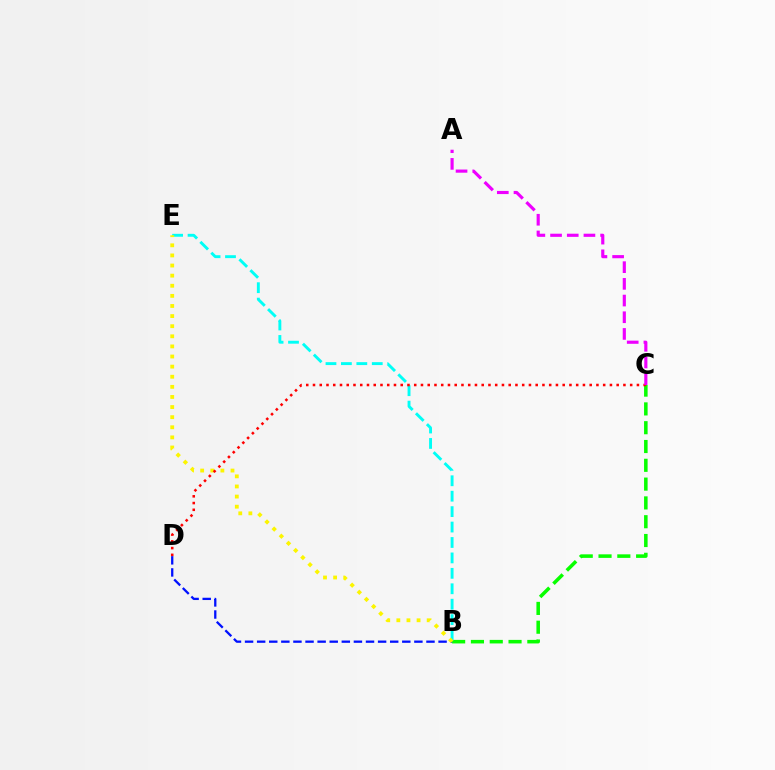{('B', 'C'): [{'color': '#08ff00', 'line_style': 'dashed', 'thickness': 2.55}], ('B', 'D'): [{'color': '#0010ff', 'line_style': 'dashed', 'thickness': 1.64}], ('B', 'E'): [{'color': '#00fff6', 'line_style': 'dashed', 'thickness': 2.1}, {'color': '#fcf500', 'line_style': 'dotted', 'thickness': 2.75}], ('C', 'D'): [{'color': '#ff0000', 'line_style': 'dotted', 'thickness': 1.83}], ('A', 'C'): [{'color': '#ee00ff', 'line_style': 'dashed', 'thickness': 2.27}]}